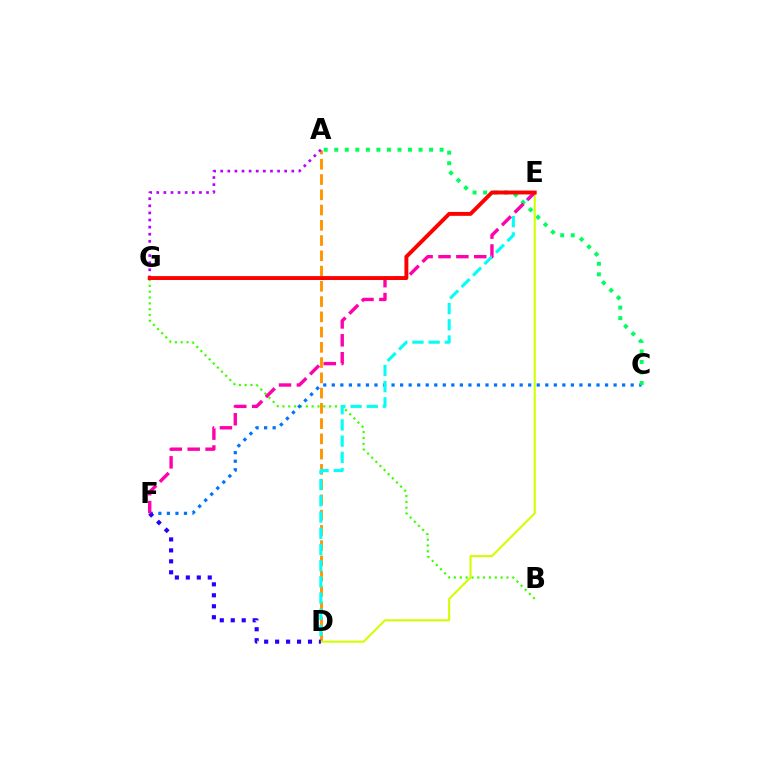{('B', 'G'): [{'color': '#3dff00', 'line_style': 'dotted', 'thickness': 1.58}], ('C', 'F'): [{'color': '#0074ff', 'line_style': 'dotted', 'thickness': 2.32}], ('A', 'D'): [{'color': '#ff9400', 'line_style': 'dashed', 'thickness': 2.07}], ('A', 'C'): [{'color': '#00ff5c', 'line_style': 'dotted', 'thickness': 2.86}], ('D', 'E'): [{'color': '#00fff6', 'line_style': 'dashed', 'thickness': 2.2}, {'color': '#d1ff00', 'line_style': 'solid', 'thickness': 1.5}], ('A', 'G'): [{'color': '#b900ff', 'line_style': 'dotted', 'thickness': 1.93}], ('D', 'F'): [{'color': '#2500ff', 'line_style': 'dotted', 'thickness': 2.98}], ('E', 'F'): [{'color': '#ff00ac', 'line_style': 'dashed', 'thickness': 2.43}], ('E', 'G'): [{'color': '#ff0000', 'line_style': 'solid', 'thickness': 2.81}]}